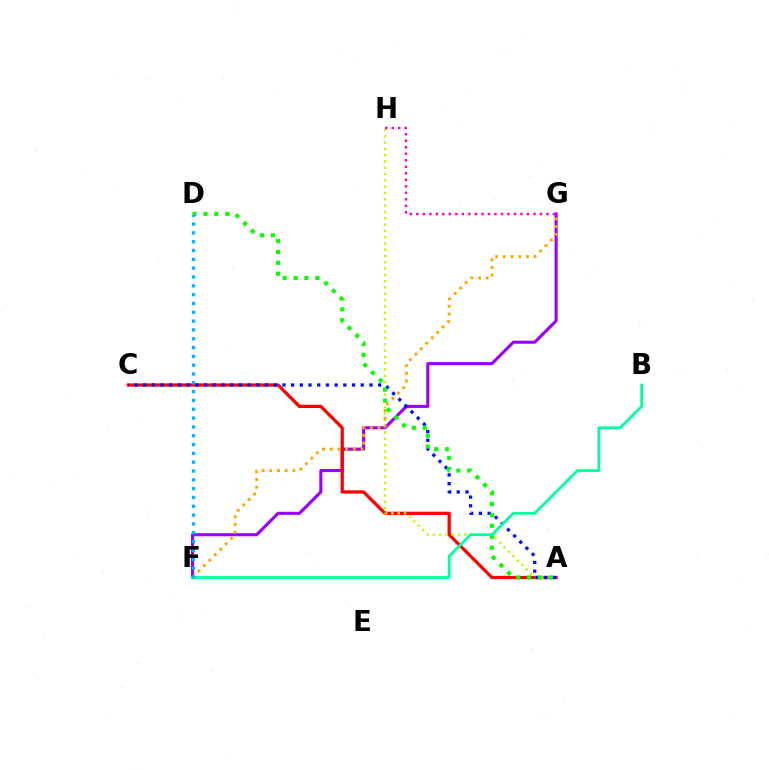{('F', 'G'): [{'color': '#9b00ff', 'line_style': 'solid', 'thickness': 2.21}, {'color': '#ffa500', 'line_style': 'dotted', 'thickness': 2.09}], ('A', 'C'): [{'color': '#ff0000', 'line_style': 'solid', 'thickness': 2.35}, {'color': '#0010ff', 'line_style': 'dotted', 'thickness': 2.37}], ('A', 'H'): [{'color': '#b3ff00', 'line_style': 'dotted', 'thickness': 1.71}], ('A', 'D'): [{'color': '#08ff00', 'line_style': 'dotted', 'thickness': 2.96}], ('B', 'F'): [{'color': '#00ff9d', 'line_style': 'solid', 'thickness': 2.01}], ('D', 'F'): [{'color': '#00b5ff', 'line_style': 'dotted', 'thickness': 2.4}], ('G', 'H'): [{'color': '#ff00bd', 'line_style': 'dotted', 'thickness': 1.77}]}